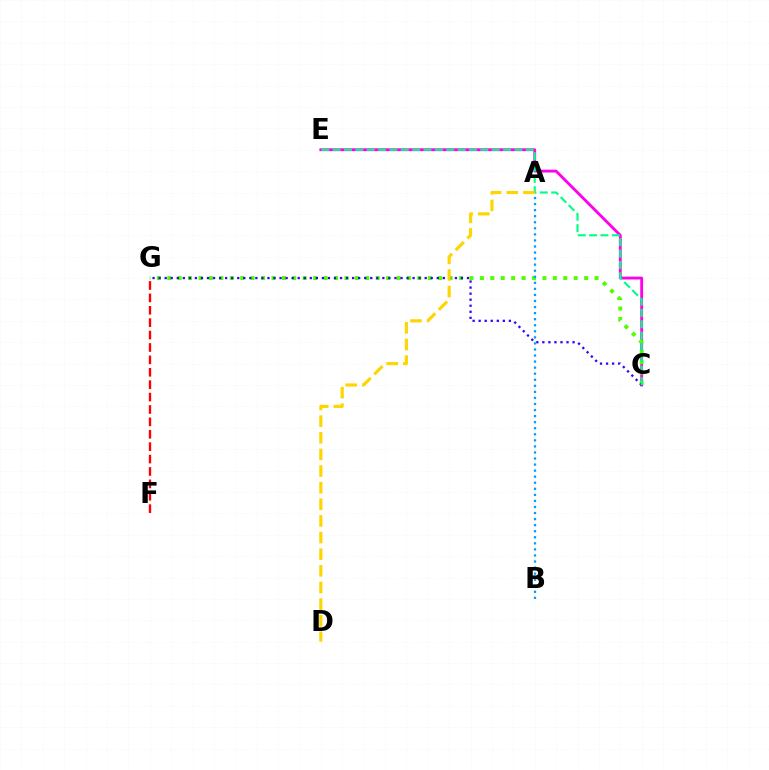{('C', 'E'): [{'color': '#ff00ed', 'line_style': 'solid', 'thickness': 2.05}, {'color': '#00ff86', 'line_style': 'dashed', 'thickness': 1.54}], ('C', 'G'): [{'color': '#4fff00', 'line_style': 'dotted', 'thickness': 2.83}, {'color': '#3700ff', 'line_style': 'dotted', 'thickness': 1.64}], ('F', 'G'): [{'color': '#ff0000', 'line_style': 'dashed', 'thickness': 1.68}], ('A', 'B'): [{'color': '#009eff', 'line_style': 'dotted', 'thickness': 1.65}], ('A', 'D'): [{'color': '#ffd500', 'line_style': 'dashed', 'thickness': 2.26}]}